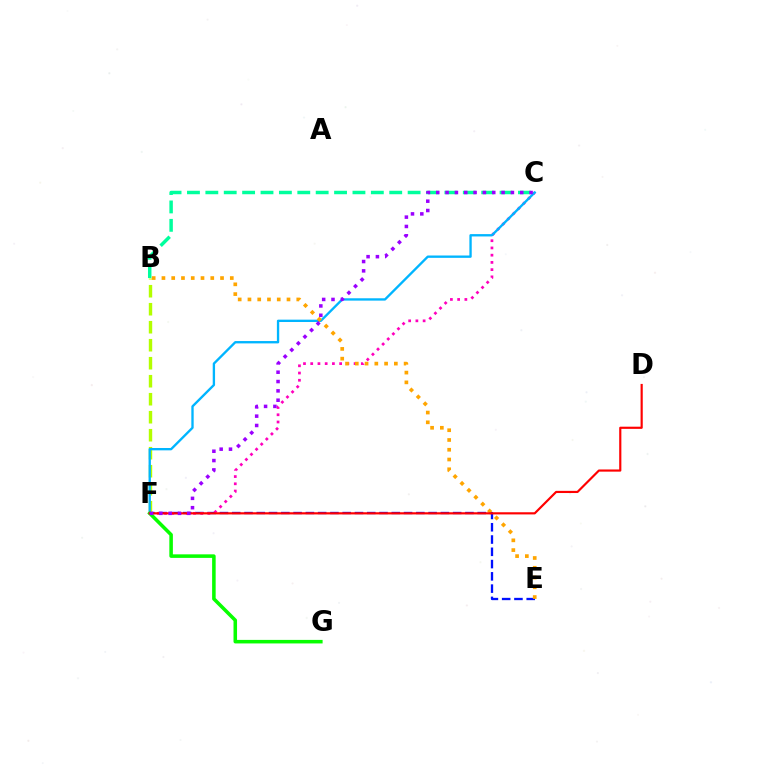{('E', 'F'): [{'color': '#0010ff', 'line_style': 'dashed', 'thickness': 1.67}], ('C', 'F'): [{'color': '#ff00bd', 'line_style': 'dotted', 'thickness': 1.96}, {'color': '#00b5ff', 'line_style': 'solid', 'thickness': 1.69}, {'color': '#9b00ff', 'line_style': 'dotted', 'thickness': 2.54}], ('B', 'C'): [{'color': '#00ff9d', 'line_style': 'dashed', 'thickness': 2.5}], ('B', 'F'): [{'color': '#b3ff00', 'line_style': 'dashed', 'thickness': 2.45}], ('F', 'G'): [{'color': '#08ff00', 'line_style': 'solid', 'thickness': 2.55}], ('B', 'E'): [{'color': '#ffa500', 'line_style': 'dotted', 'thickness': 2.65}], ('D', 'F'): [{'color': '#ff0000', 'line_style': 'solid', 'thickness': 1.56}]}